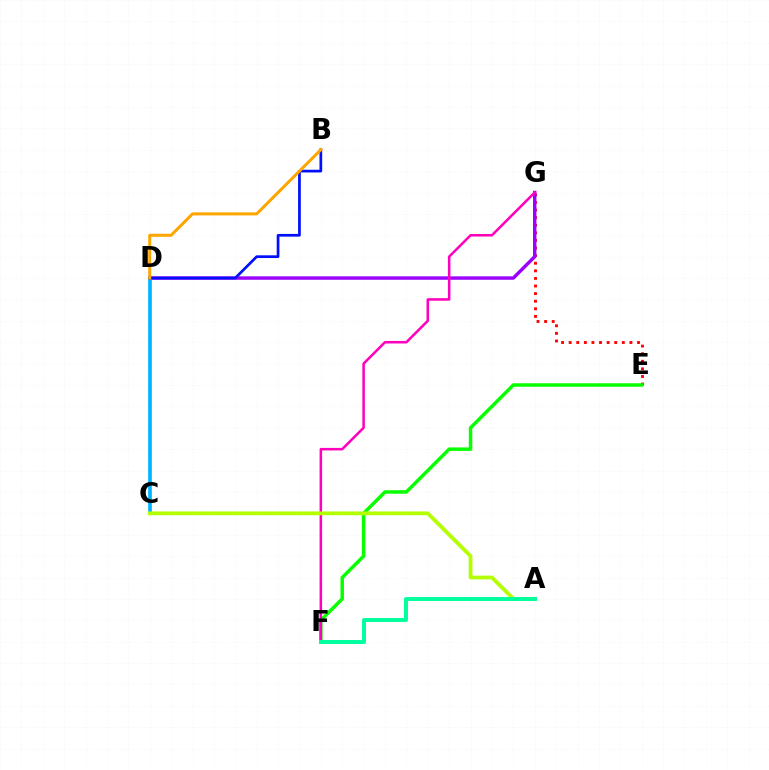{('E', 'G'): [{'color': '#ff0000', 'line_style': 'dotted', 'thickness': 2.06}], ('D', 'G'): [{'color': '#9b00ff', 'line_style': 'solid', 'thickness': 2.47}], ('E', 'F'): [{'color': '#08ff00', 'line_style': 'solid', 'thickness': 2.51}], ('C', 'D'): [{'color': '#00b5ff', 'line_style': 'solid', 'thickness': 2.65}], ('B', 'D'): [{'color': '#0010ff', 'line_style': 'solid', 'thickness': 1.95}, {'color': '#ffa500', 'line_style': 'solid', 'thickness': 2.16}], ('F', 'G'): [{'color': '#ff00bd', 'line_style': 'solid', 'thickness': 1.82}], ('A', 'C'): [{'color': '#b3ff00', 'line_style': 'solid', 'thickness': 2.71}], ('A', 'F'): [{'color': '#00ff9d', 'line_style': 'solid', 'thickness': 2.83}]}